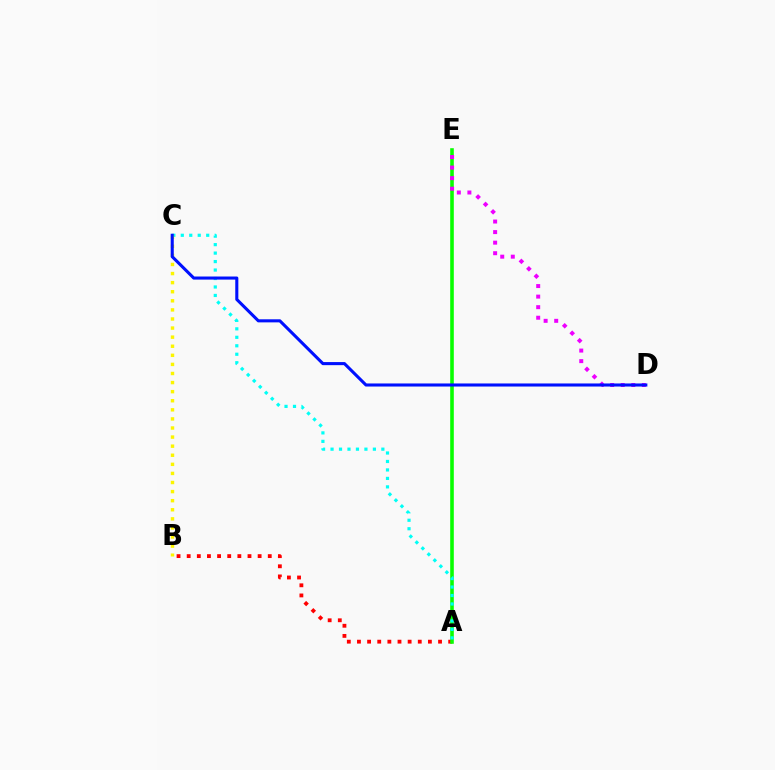{('A', 'B'): [{'color': '#ff0000', 'line_style': 'dotted', 'thickness': 2.75}], ('A', 'E'): [{'color': '#08ff00', 'line_style': 'solid', 'thickness': 2.59}], ('D', 'E'): [{'color': '#ee00ff', 'line_style': 'dotted', 'thickness': 2.87}], ('A', 'C'): [{'color': '#00fff6', 'line_style': 'dotted', 'thickness': 2.3}], ('B', 'C'): [{'color': '#fcf500', 'line_style': 'dotted', 'thickness': 2.47}], ('C', 'D'): [{'color': '#0010ff', 'line_style': 'solid', 'thickness': 2.22}]}